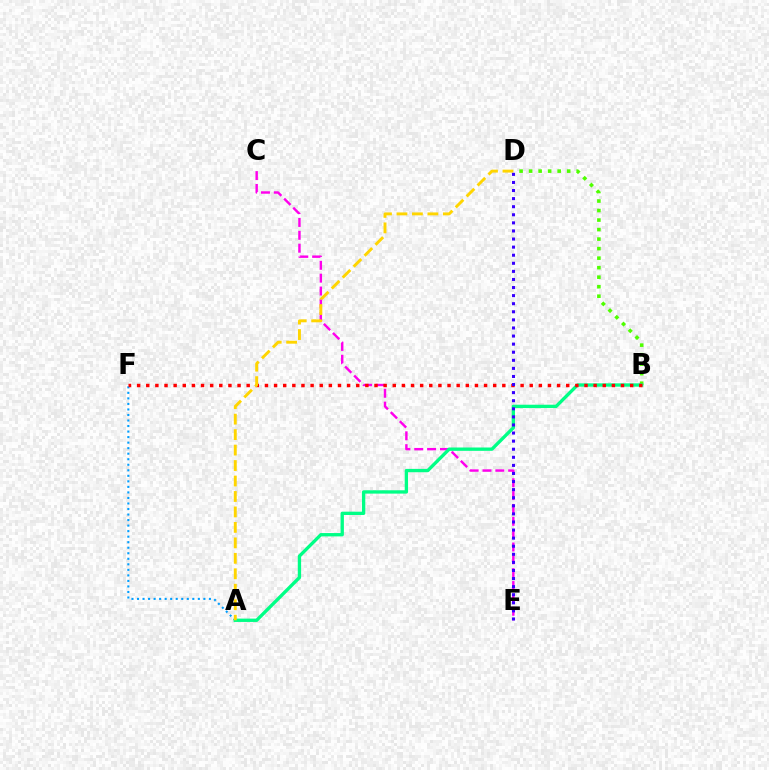{('C', 'E'): [{'color': '#ff00ed', 'line_style': 'dashed', 'thickness': 1.75}], ('B', 'D'): [{'color': '#4fff00', 'line_style': 'dotted', 'thickness': 2.59}], ('A', 'F'): [{'color': '#009eff', 'line_style': 'dotted', 'thickness': 1.5}], ('A', 'B'): [{'color': '#00ff86', 'line_style': 'solid', 'thickness': 2.4}], ('B', 'F'): [{'color': '#ff0000', 'line_style': 'dotted', 'thickness': 2.48}], ('A', 'D'): [{'color': '#ffd500', 'line_style': 'dashed', 'thickness': 2.1}], ('D', 'E'): [{'color': '#3700ff', 'line_style': 'dotted', 'thickness': 2.2}]}